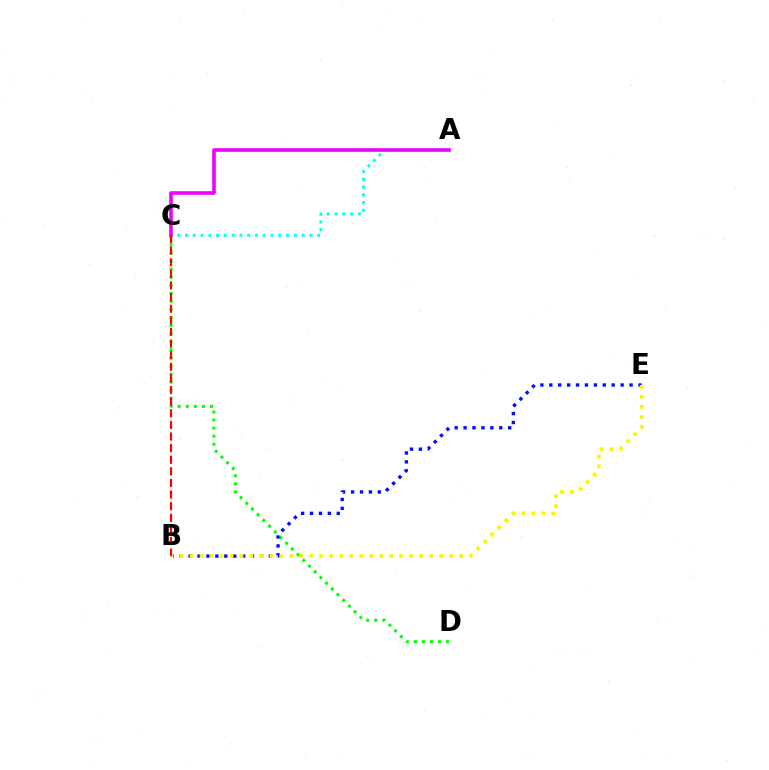{('C', 'D'): [{'color': '#08ff00', 'line_style': 'dotted', 'thickness': 2.19}], ('B', 'E'): [{'color': '#0010ff', 'line_style': 'dotted', 'thickness': 2.42}, {'color': '#fcf500', 'line_style': 'dotted', 'thickness': 2.71}], ('A', 'C'): [{'color': '#00fff6', 'line_style': 'dotted', 'thickness': 2.11}, {'color': '#ee00ff', 'line_style': 'solid', 'thickness': 2.59}], ('B', 'C'): [{'color': '#ff0000', 'line_style': 'dashed', 'thickness': 1.58}]}